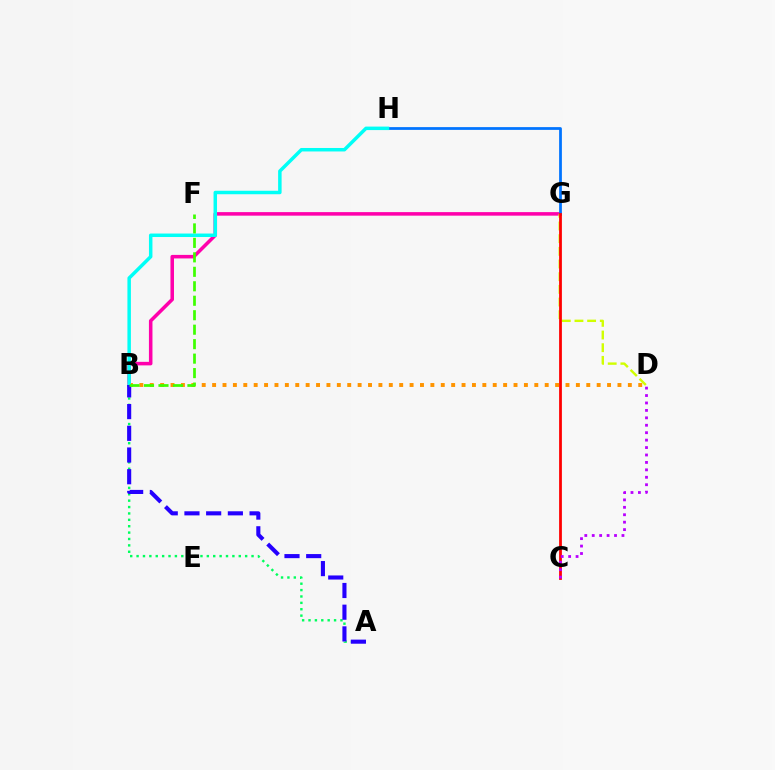{('A', 'B'): [{'color': '#00ff5c', 'line_style': 'dotted', 'thickness': 1.74}, {'color': '#2500ff', 'line_style': 'dashed', 'thickness': 2.95}], ('B', 'G'): [{'color': '#ff00ac', 'line_style': 'solid', 'thickness': 2.54}], ('G', 'H'): [{'color': '#0074ff', 'line_style': 'solid', 'thickness': 1.99}], ('B', 'D'): [{'color': '#ff9400', 'line_style': 'dotted', 'thickness': 2.82}], ('B', 'H'): [{'color': '#00fff6', 'line_style': 'solid', 'thickness': 2.51}], ('D', 'G'): [{'color': '#d1ff00', 'line_style': 'dashed', 'thickness': 1.72}], ('C', 'G'): [{'color': '#ff0000', 'line_style': 'solid', 'thickness': 2.0}], ('C', 'D'): [{'color': '#b900ff', 'line_style': 'dotted', 'thickness': 2.02}], ('B', 'F'): [{'color': '#3dff00', 'line_style': 'dashed', 'thickness': 1.97}]}